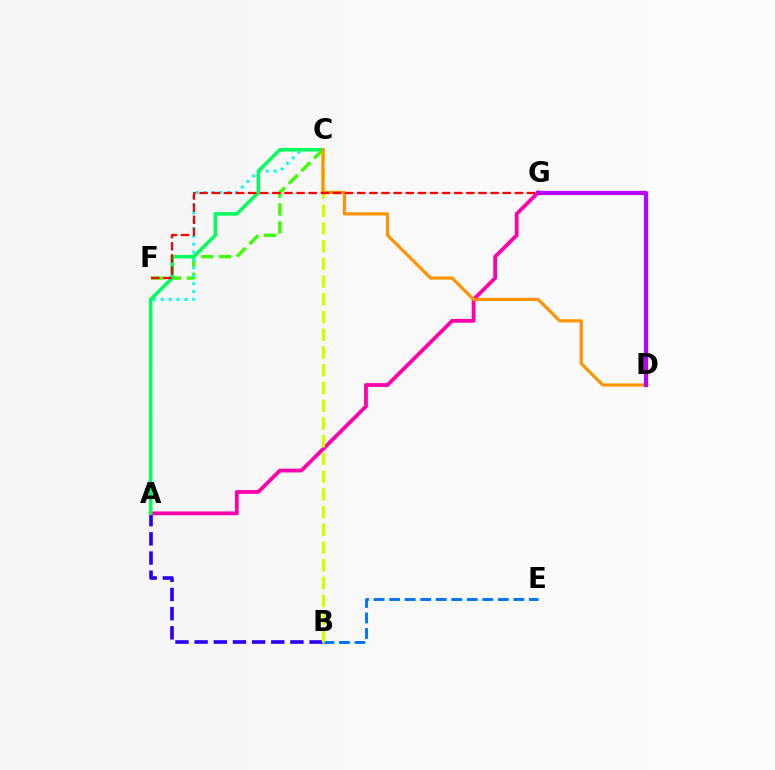{('A', 'B'): [{'color': '#2500ff', 'line_style': 'dashed', 'thickness': 2.6}], ('A', 'G'): [{'color': '#ff00ac', 'line_style': 'solid', 'thickness': 2.73}], ('B', 'E'): [{'color': '#0074ff', 'line_style': 'dashed', 'thickness': 2.11}], ('C', 'F'): [{'color': '#3dff00', 'line_style': 'dashed', 'thickness': 2.43}], ('B', 'C'): [{'color': '#d1ff00', 'line_style': 'dashed', 'thickness': 2.41}], ('A', 'C'): [{'color': '#00fff6', 'line_style': 'dotted', 'thickness': 2.14}, {'color': '#00ff5c', 'line_style': 'solid', 'thickness': 2.52}], ('C', 'D'): [{'color': '#ff9400', 'line_style': 'solid', 'thickness': 2.3}], ('D', 'G'): [{'color': '#b900ff', 'line_style': 'solid', 'thickness': 3.0}], ('F', 'G'): [{'color': '#ff0000', 'line_style': 'dashed', 'thickness': 1.65}]}